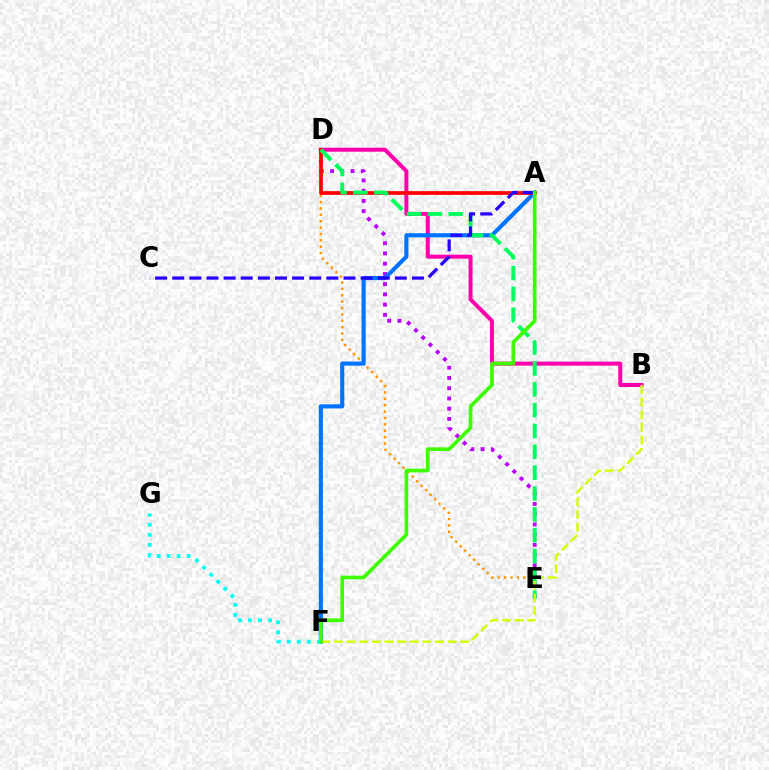{('B', 'D'): [{'color': '#ff00ac', 'line_style': 'solid', 'thickness': 2.88}], ('D', 'E'): [{'color': '#b900ff', 'line_style': 'dotted', 'thickness': 2.78}, {'color': '#ff9400', 'line_style': 'dotted', 'thickness': 1.73}, {'color': '#00ff5c', 'line_style': 'dashed', 'thickness': 2.83}], ('A', 'F'): [{'color': '#0074ff', 'line_style': 'solid', 'thickness': 2.97}, {'color': '#3dff00', 'line_style': 'solid', 'thickness': 2.66}], ('F', 'G'): [{'color': '#00fff6', 'line_style': 'dotted', 'thickness': 2.73}], ('A', 'D'): [{'color': '#ff0000', 'line_style': 'solid', 'thickness': 2.67}], ('A', 'C'): [{'color': '#2500ff', 'line_style': 'dashed', 'thickness': 2.33}], ('B', 'F'): [{'color': '#d1ff00', 'line_style': 'dashed', 'thickness': 1.72}]}